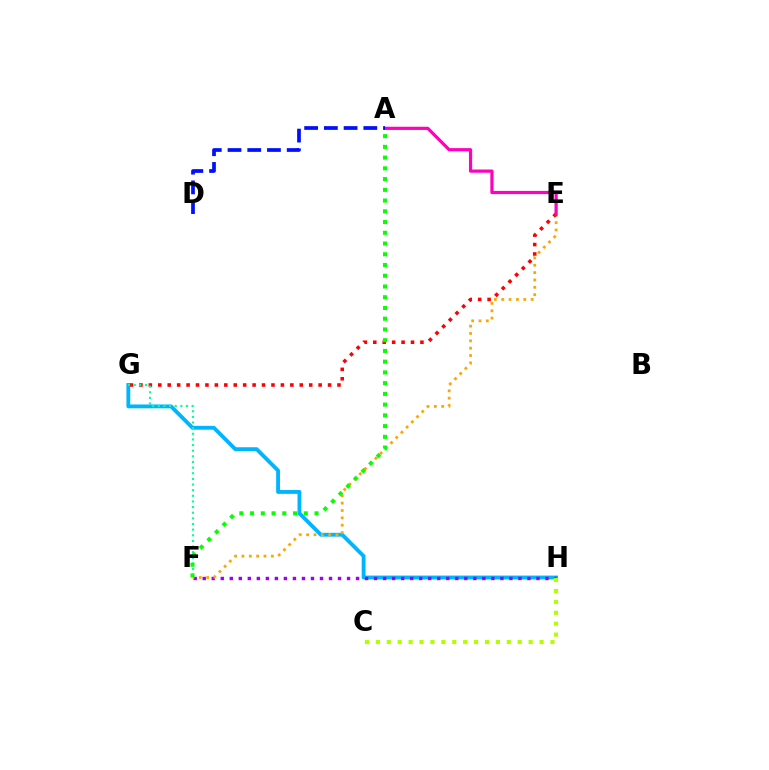{('G', 'H'): [{'color': '#00b5ff', 'line_style': 'solid', 'thickness': 2.76}], ('F', 'H'): [{'color': '#9b00ff', 'line_style': 'dotted', 'thickness': 2.45}], ('E', 'F'): [{'color': '#ffa500', 'line_style': 'dotted', 'thickness': 2.0}], ('C', 'H'): [{'color': '#b3ff00', 'line_style': 'dotted', 'thickness': 2.96}], ('E', 'G'): [{'color': '#ff0000', 'line_style': 'dotted', 'thickness': 2.56}], ('A', 'E'): [{'color': '#ff00bd', 'line_style': 'solid', 'thickness': 2.3}], ('F', 'G'): [{'color': '#00ff9d', 'line_style': 'dotted', 'thickness': 1.53}], ('A', 'D'): [{'color': '#0010ff', 'line_style': 'dashed', 'thickness': 2.68}], ('A', 'F'): [{'color': '#08ff00', 'line_style': 'dotted', 'thickness': 2.92}]}